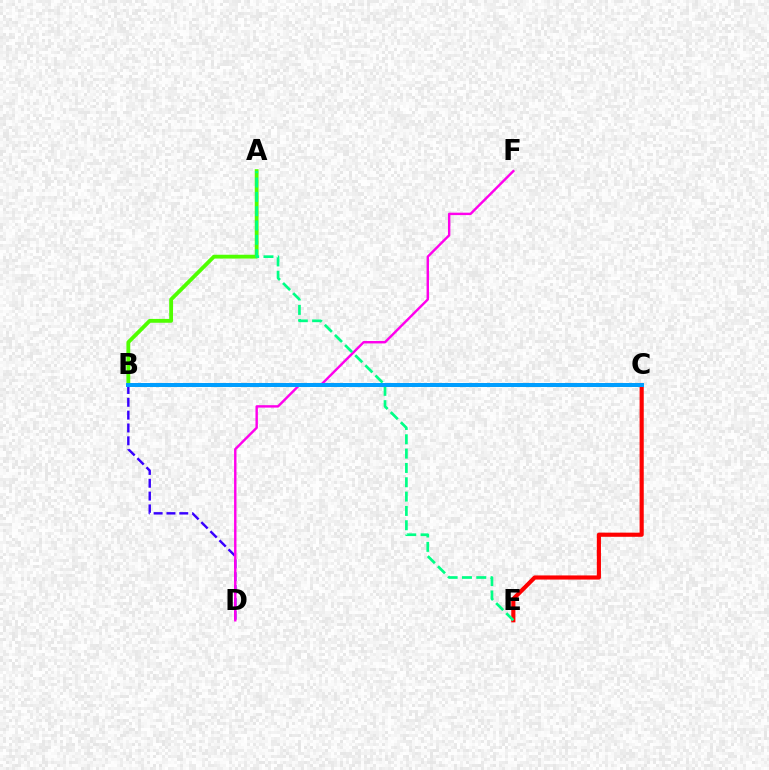{('C', 'E'): [{'color': '#ff0000', 'line_style': 'solid', 'thickness': 2.98}], ('B', 'C'): [{'color': '#ffd500', 'line_style': 'dashed', 'thickness': 2.03}, {'color': '#009eff', 'line_style': 'solid', 'thickness': 2.87}], ('B', 'D'): [{'color': '#3700ff', 'line_style': 'dashed', 'thickness': 1.74}], ('D', 'F'): [{'color': '#ff00ed', 'line_style': 'solid', 'thickness': 1.74}], ('A', 'B'): [{'color': '#4fff00', 'line_style': 'solid', 'thickness': 2.76}], ('A', 'E'): [{'color': '#00ff86', 'line_style': 'dashed', 'thickness': 1.95}]}